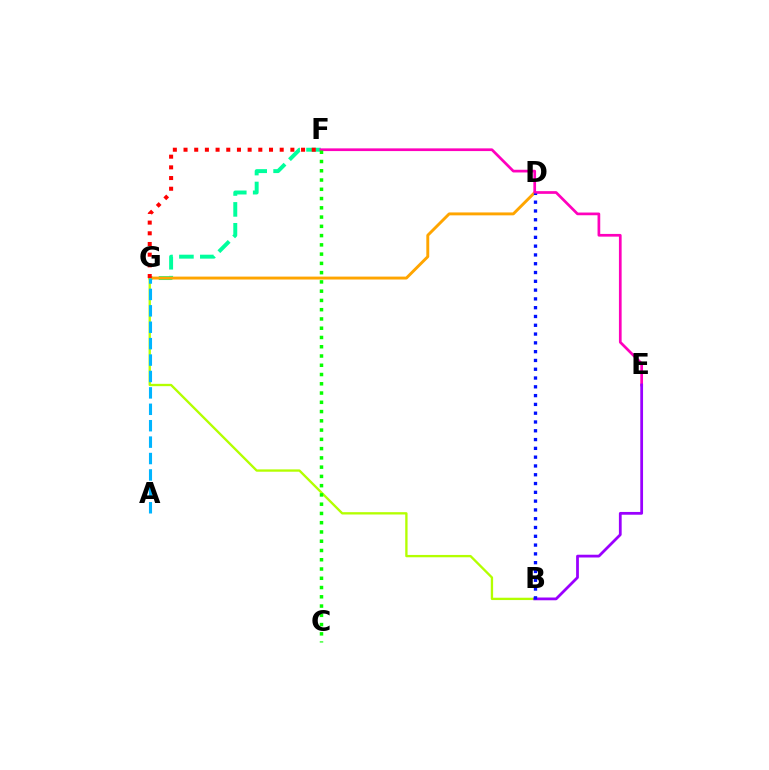{('F', 'G'): [{'color': '#00ff9d', 'line_style': 'dashed', 'thickness': 2.84}, {'color': '#ff0000', 'line_style': 'dotted', 'thickness': 2.9}], ('D', 'G'): [{'color': '#ffa500', 'line_style': 'solid', 'thickness': 2.09}], ('E', 'F'): [{'color': '#ff00bd', 'line_style': 'solid', 'thickness': 1.95}], ('B', 'G'): [{'color': '#b3ff00', 'line_style': 'solid', 'thickness': 1.68}], ('A', 'G'): [{'color': '#00b5ff', 'line_style': 'dashed', 'thickness': 2.23}], ('B', 'E'): [{'color': '#9b00ff', 'line_style': 'solid', 'thickness': 1.99}], ('C', 'F'): [{'color': '#08ff00', 'line_style': 'dotted', 'thickness': 2.52}], ('B', 'D'): [{'color': '#0010ff', 'line_style': 'dotted', 'thickness': 2.39}]}